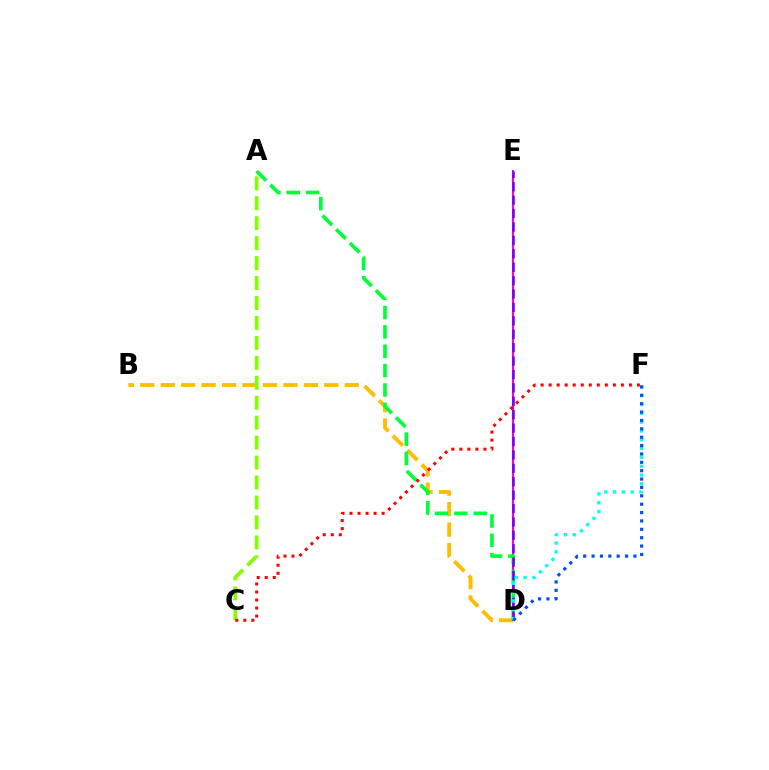{('B', 'D'): [{'color': '#ffbd00', 'line_style': 'dashed', 'thickness': 2.78}], ('D', 'E'): [{'color': '#ff00cf', 'line_style': 'solid', 'thickness': 1.53}, {'color': '#7200ff', 'line_style': 'dashed', 'thickness': 1.82}], ('A', 'D'): [{'color': '#00ff39', 'line_style': 'dashed', 'thickness': 2.63}], ('A', 'C'): [{'color': '#84ff00', 'line_style': 'dashed', 'thickness': 2.71}], ('C', 'F'): [{'color': '#ff0000', 'line_style': 'dotted', 'thickness': 2.18}], ('D', 'F'): [{'color': '#00fff6', 'line_style': 'dotted', 'thickness': 2.4}, {'color': '#004bff', 'line_style': 'dotted', 'thickness': 2.28}]}